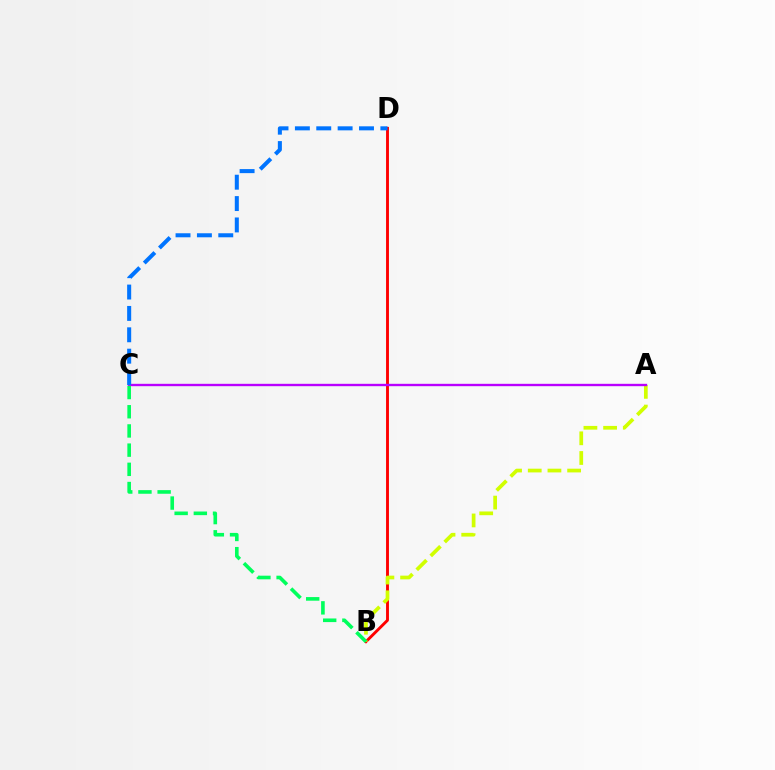{('B', 'D'): [{'color': '#ff0000', 'line_style': 'solid', 'thickness': 2.08}], ('A', 'B'): [{'color': '#d1ff00', 'line_style': 'dashed', 'thickness': 2.67}], ('A', 'C'): [{'color': '#b900ff', 'line_style': 'solid', 'thickness': 1.7}], ('C', 'D'): [{'color': '#0074ff', 'line_style': 'dashed', 'thickness': 2.9}], ('B', 'C'): [{'color': '#00ff5c', 'line_style': 'dashed', 'thickness': 2.61}]}